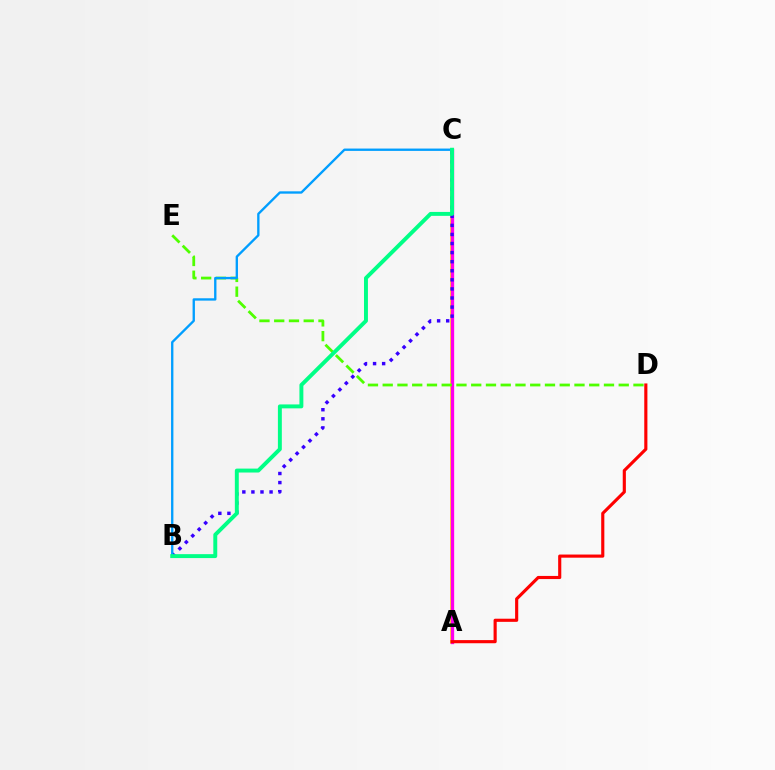{('A', 'C'): [{'color': '#ffd500', 'line_style': 'solid', 'thickness': 2.57}, {'color': '#ff00ed', 'line_style': 'solid', 'thickness': 2.39}], ('A', 'D'): [{'color': '#ff0000', 'line_style': 'solid', 'thickness': 2.26}], ('B', 'C'): [{'color': '#3700ff', 'line_style': 'dotted', 'thickness': 2.47}, {'color': '#009eff', 'line_style': 'solid', 'thickness': 1.69}, {'color': '#00ff86', 'line_style': 'solid', 'thickness': 2.83}], ('D', 'E'): [{'color': '#4fff00', 'line_style': 'dashed', 'thickness': 2.0}]}